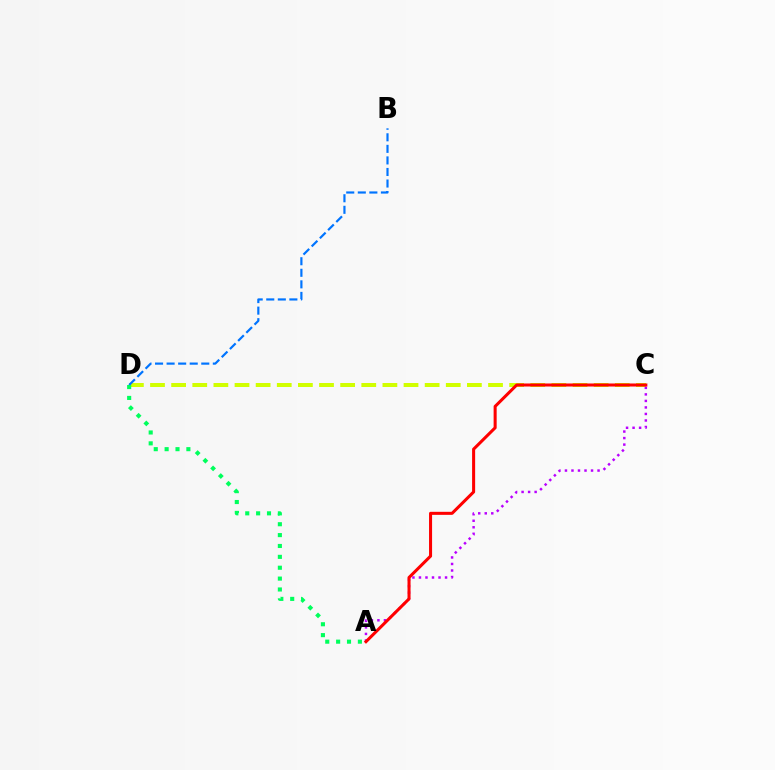{('C', 'D'): [{'color': '#d1ff00', 'line_style': 'dashed', 'thickness': 2.87}], ('A', 'C'): [{'color': '#b900ff', 'line_style': 'dotted', 'thickness': 1.77}, {'color': '#ff0000', 'line_style': 'solid', 'thickness': 2.19}], ('B', 'D'): [{'color': '#0074ff', 'line_style': 'dashed', 'thickness': 1.57}], ('A', 'D'): [{'color': '#00ff5c', 'line_style': 'dotted', 'thickness': 2.96}]}